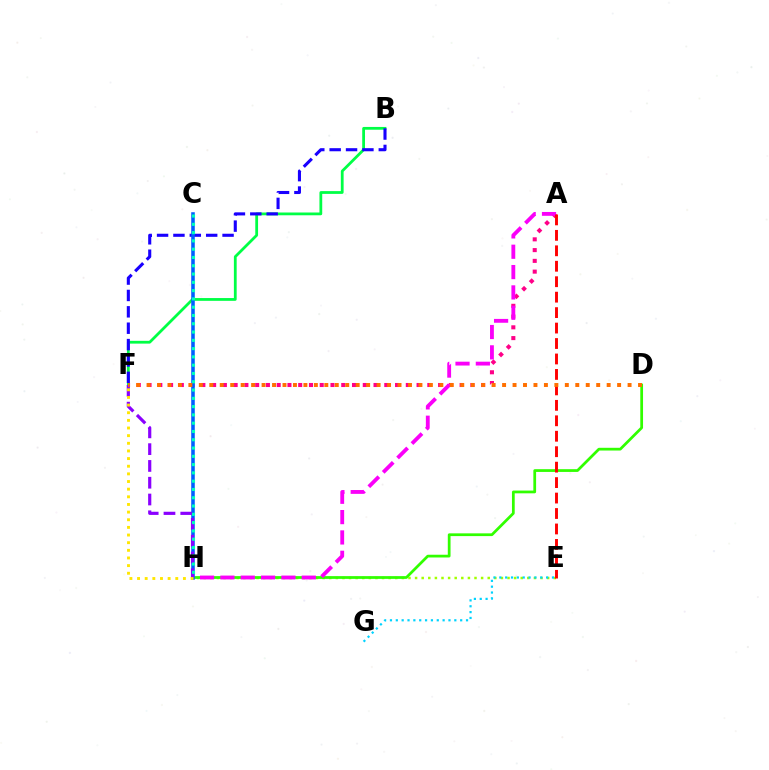{('E', 'H'): [{'color': '#a2ff00', 'line_style': 'dotted', 'thickness': 1.79}], ('A', 'F'): [{'color': '#ff0088', 'line_style': 'dotted', 'thickness': 2.92}], ('B', 'F'): [{'color': '#00ff45', 'line_style': 'solid', 'thickness': 2.0}, {'color': '#1900ff', 'line_style': 'dashed', 'thickness': 2.22}], ('D', 'H'): [{'color': '#31ff00', 'line_style': 'solid', 'thickness': 1.98}], ('A', 'H'): [{'color': '#fa00f9', 'line_style': 'dashed', 'thickness': 2.76}], ('C', 'H'): [{'color': '#005dff', 'line_style': 'solid', 'thickness': 2.56}, {'color': '#00ffbb', 'line_style': 'dotted', 'thickness': 2.25}], ('A', 'E'): [{'color': '#ff0000', 'line_style': 'dashed', 'thickness': 2.1}], ('F', 'H'): [{'color': '#8a00ff', 'line_style': 'dashed', 'thickness': 2.28}, {'color': '#ffe600', 'line_style': 'dotted', 'thickness': 2.08}], ('E', 'G'): [{'color': '#00d3ff', 'line_style': 'dotted', 'thickness': 1.59}], ('D', 'F'): [{'color': '#ff7000', 'line_style': 'dotted', 'thickness': 2.84}]}